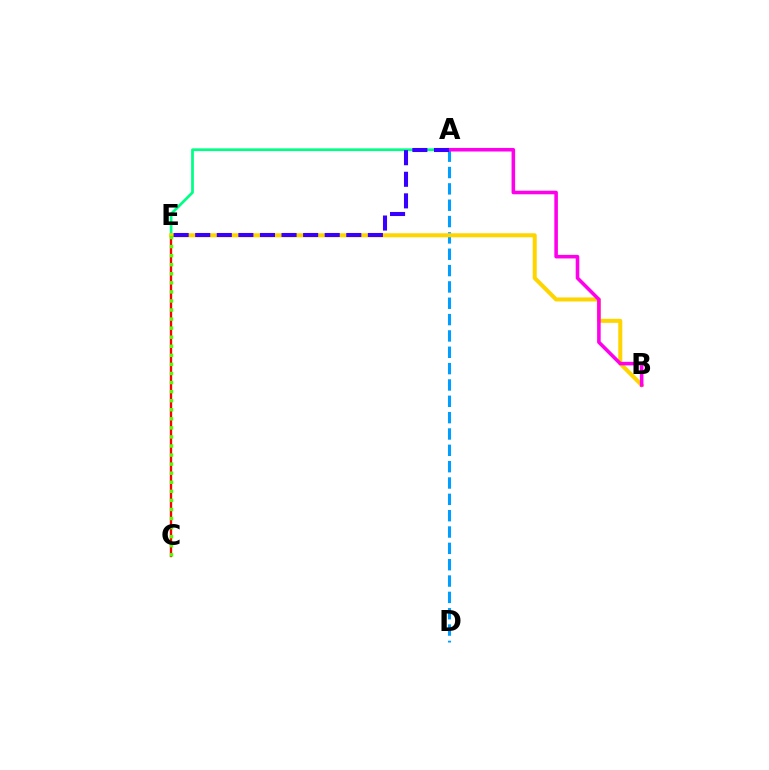{('C', 'E'): [{'color': '#ff0000', 'line_style': 'solid', 'thickness': 1.69}, {'color': '#4fff00', 'line_style': 'dotted', 'thickness': 2.46}], ('A', 'D'): [{'color': '#009eff', 'line_style': 'dashed', 'thickness': 2.22}], ('A', 'E'): [{'color': '#00ff86', 'line_style': 'solid', 'thickness': 1.97}, {'color': '#3700ff', 'line_style': 'dashed', 'thickness': 2.93}], ('B', 'E'): [{'color': '#ffd500', 'line_style': 'solid', 'thickness': 2.91}], ('A', 'B'): [{'color': '#ff00ed', 'line_style': 'solid', 'thickness': 2.56}]}